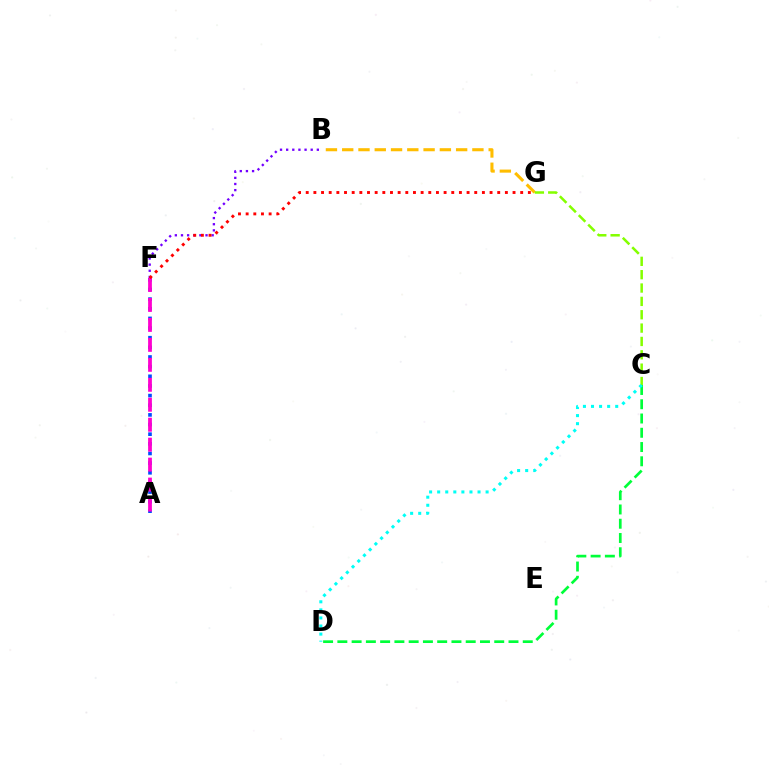{('B', 'G'): [{'color': '#ffbd00', 'line_style': 'dashed', 'thickness': 2.21}], ('A', 'F'): [{'color': '#004bff', 'line_style': 'dotted', 'thickness': 2.62}, {'color': '#ff00cf', 'line_style': 'dashed', 'thickness': 2.71}], ('C', 'G'): [{'color': '#84ff00', 'line_style': 'dashed', 'thickness': 1.81}], ('B', 'F'): [{'color': '#7200ff', 'line_style': 'dotted', 'thickness': 1.67}], ('C', 'D'): [{'color': '#00ff39', 'line_style': 'dashed', 'thickness': 1.94}, {'color': '#00fff6', 'line_style': 'dotted', 'thickness': 2.19}], ('F', 'G'): [{'color': '#ff0000', 'line_style': 'dotted', 'thickness': 2.08}]}